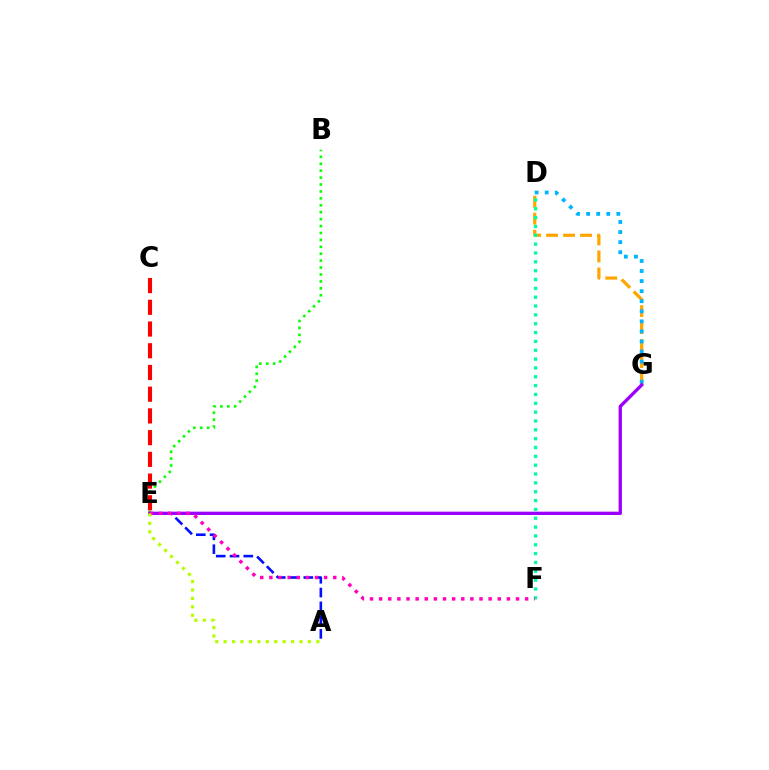{('D', 'G'): [{'color': '#ffa500', 'line_style': 'dashed', 'thickness': 2.31}, {'color': '#00b5ff', 'line_style': 'dotted', 'thickness': 2.73}], ('B', 'E'): [{'color': '#08ff00', 'line_style': 'dotted', 'thickness': 1.88}], ('D', 'F'): [{'color': '#00ff9d', 'line_style': 'dotted', 'thickness': 2.4}], ('C', 'E'): [{'color': '#ff0000', 'line_style': 'dashed', 'thickness': 2.95}], ('A', 'E'): [{'color': '#0010ff', 'line_style': 'dashed', 'thickness': 1.87}, {'color': '#b3ff00', 'line_style': 'dotted', 'thickness': 2.29}], ('E', 'G'): [{'color': '#9b00ff', 'line_style': 'solid', 'thickness': 2.38}], ('E', 'F'): [{'color': '#ff00bd', 'line_style': 'dotted', 'thickness': 2.48}]}